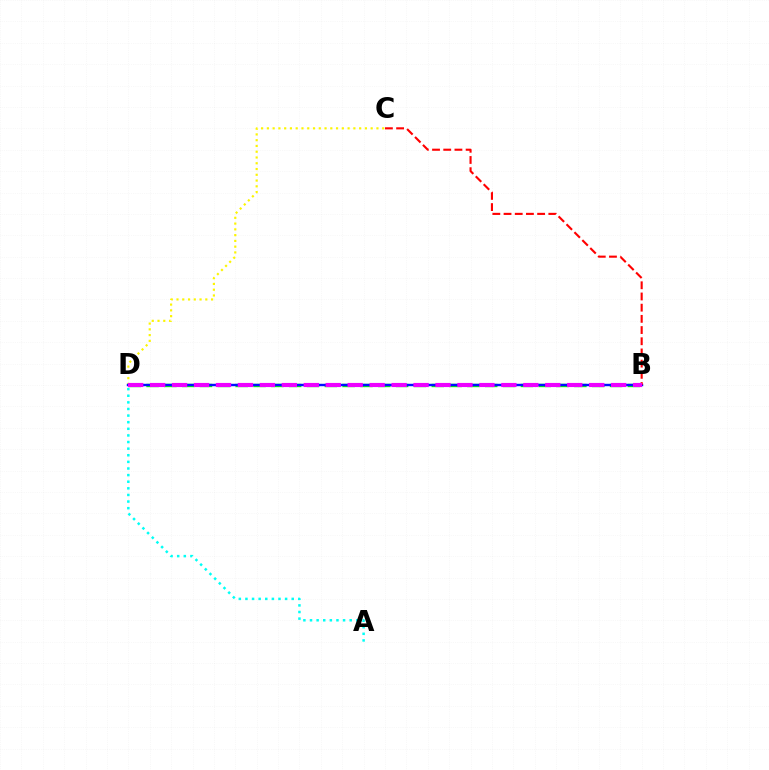{('A', 'D'): [{'color': '#00fff6', 'line_style': 'dotted', 'thickness': 1.8}], ('C', 'D'): [{'color': '#fcf500', 'line_style': 'dotted', 'thickness': 1.57}], ('B', 'D'): [{'color': '#08ff00', 'line_style': 'dashed', 'thickness': 2.42}, {'color': '#0010ff', 'line_style': 'solid', 'thickness': 1.74}, {'color': '#ee00ff', 'line_style': 'dashed', 'thickness': 2.98}], ('B', 'C'): [{'color': '#ff0000', 'line_style': 'dashed', 'thickness': 1.52}]}